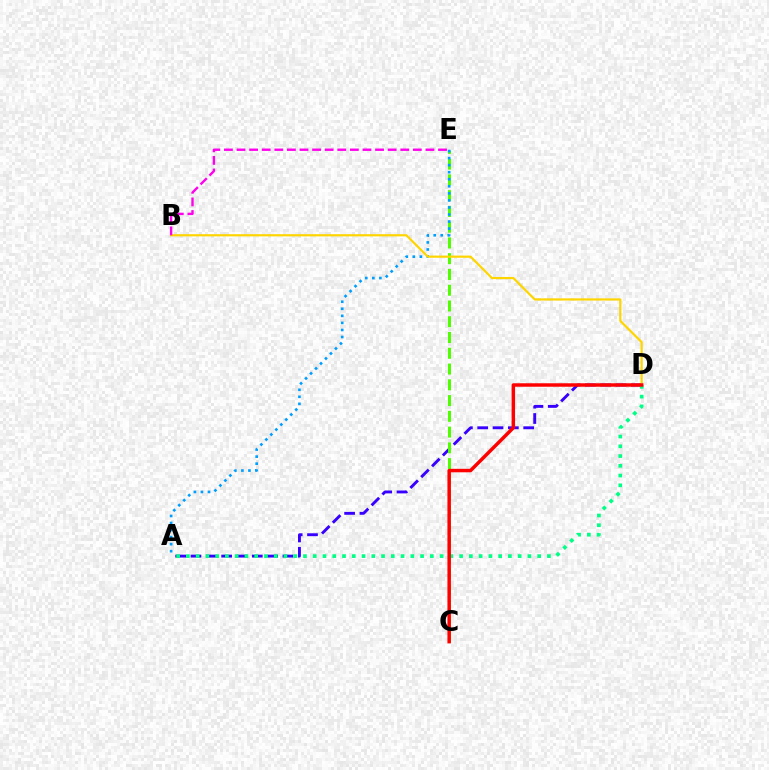{('A', 'D'): [{'color': '#3700ff', 'line_style': 'dashed', 'thickness': 2.08}, {'color': '#00ff86', 'line_style': 'dotted', 'thickness': 2.65}], ('C', 'E'): [{'color': '#4fff00', 'line_style': 'dashed', 'thickness': 2.14}], ('A', 'E'): [{'color': '#009eff', 'line_style': 'dotted', 'thickness': 1.92}], ('B', 'D'): [{'color': '#ffd500', 'line_style': 'solid', 'thickness': 1.58}], ('B', 'E'): [{'color': '#ff00ed', 'line_style': 'dashed', 'thickness': 1.71}], ('C', 'D'): [{'color': '#ff0000', 'line_style': 'solid', 'thickness': 2.5}]}